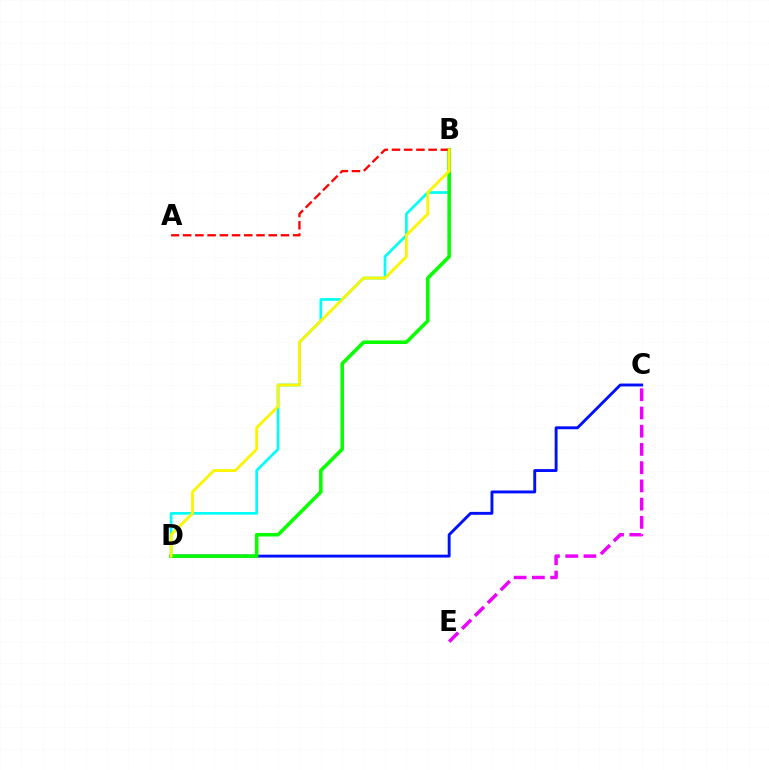{('B', 'D'): [{'color': '#00fff6', 'line_style': 'solid', 'thickness': 1.94}, {'color': '#08ff00', 'line_style': 'solid', 'thickness': 2.56}, {'color': '#fcf500', 'line_style': 'solid', 'thickness': 2.03}], ('C', 'D'): [{'color': '#0010ff', 'line_style': 'solid', 'thickness': 2.08}], ('C', 'E'): [{'color': '#ee00ff', 'line_style': 'dashed', 'thickness': 2.48}], ('A', 'B'): [{'color': '#ff0000', 'line_style': 'dashed', 'thickness': 1.66}]}